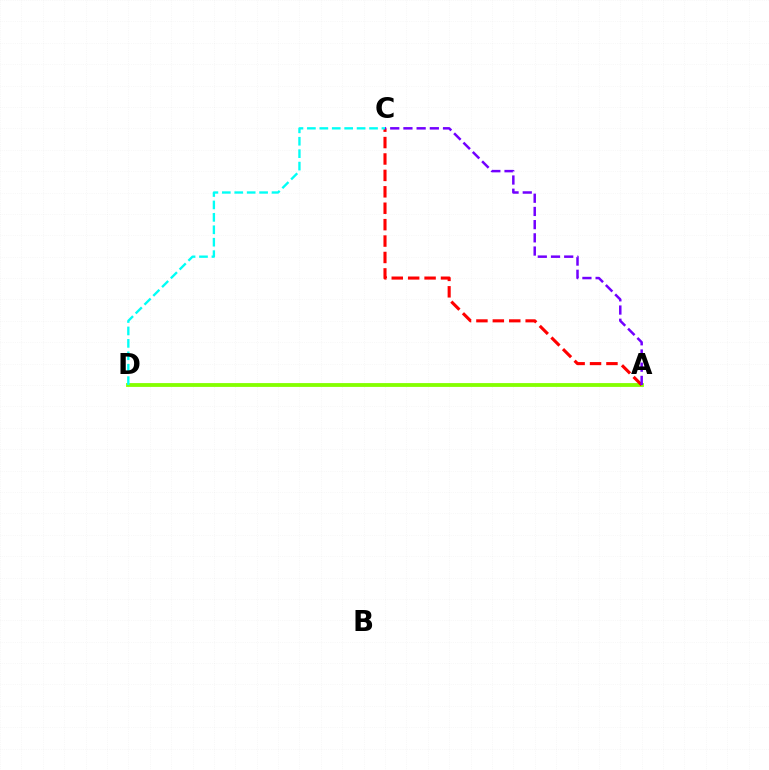{('A', 'D'): [{'color': '#84ff00', 'line_style': 'solid', 'thickness': 2.74}], ('A', 'C'): [{'color': '#ff0000', 'line_style': 'dashed', 'thickness': 2.23}, {'color': '#7200ff', 'line_style': 'dashed', 'thickness': 1.79}], ('C', 'D'): [{'color': '#00fff6', 'line_style': 'dashed', 'thickness': 1.69}]}